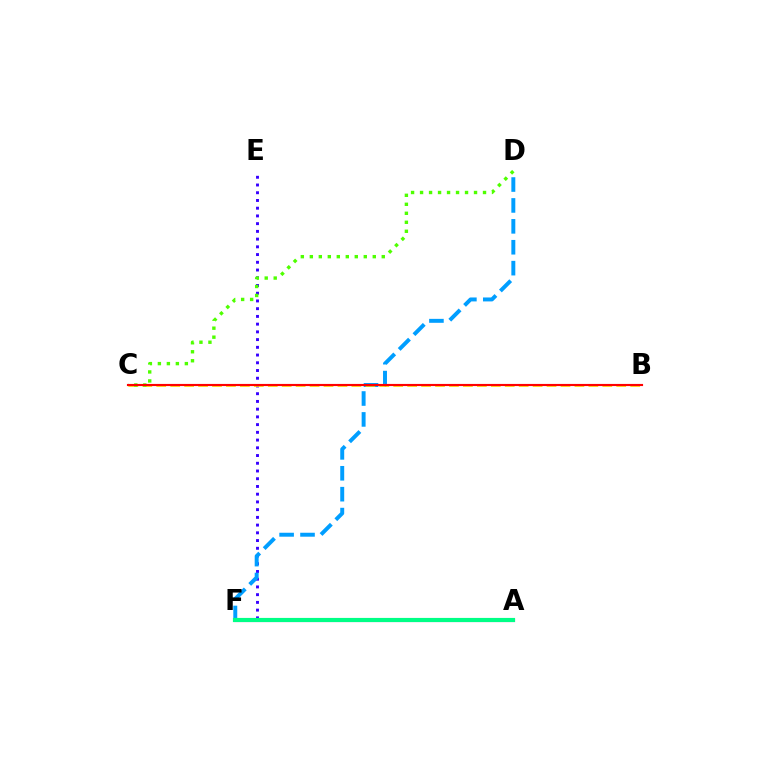{('E', 'F'): [{'color': '#3700ff', 'line_style': 'dotted', 'thickness': 2.1}], ('D', 'F'): [{'color': '#009eff', 'line_style': 'dashed', 'thickness': 2.84}], ('B', 'C'): [{'color': '#ffd500', 'line_style': 'dashed', 'thickness': 1.89}, {'color': '#ff0000', 'line_style': 'solid', 'thickness': 1.54}], ('A', 'F'): [{'color': '#ff00ed', 'line_style': 'solid', 'thickness': 2.23}, {'color': '#00ff86', 'line_style': 'solid', 'thickness': 3.0}], ('C', 'D'): [{'color': '#4fff00', 'line_style': 'dotted', 'thickness': 2.44}]}